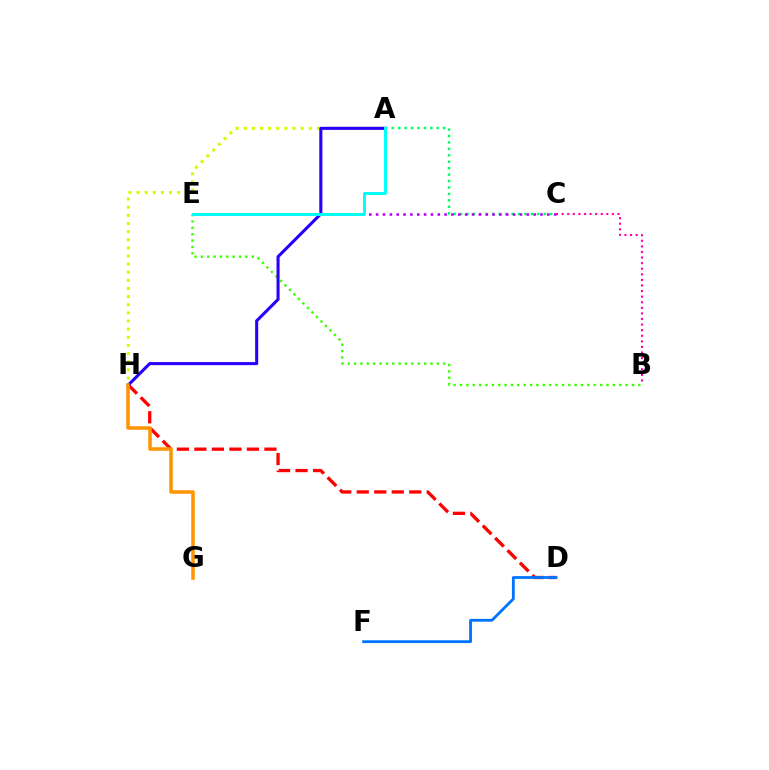{('D', 'H'): [{'color': '#ff0000', 'line_style': 'dashed', 'thickness': 2.38}], ('A', 'C'): [{'color': '#00ff5c', 'line_style': 'dotted', 'thickness': 1.75}], ('A', 'H'): [{'color': '#d1ff00', 'line_style': 'dotted', 'thickness': 2.21}, {'color': '#2500ff', 'line_style': 'solid', 'thickness': 2.2}], ('B', 'E'): [{'color': '#3dff00', 'line_style': 'dotted', 'thickness': 1.73}], ('B', 'C'): [{'color': '#ff00ac', 'line_style': 'dotted', 'thickness': 1.52}], ('D', 'F'): [{'color': '#0074ff', 'line_style': 'solid', 'thickness': 2.02}], ('G', 'H'): [{'color': '#ff9400', 'line_style': 'solid', 'thickness': 2.52}], ('C', 'E'): [{'color': '#b900ff', 'line_style': 'dotted', 'thickness': 1.86}], ('A', 'E'): [{'color': '#00fff6', 'line_style': 'solid', 'thickness': 2.14}]}